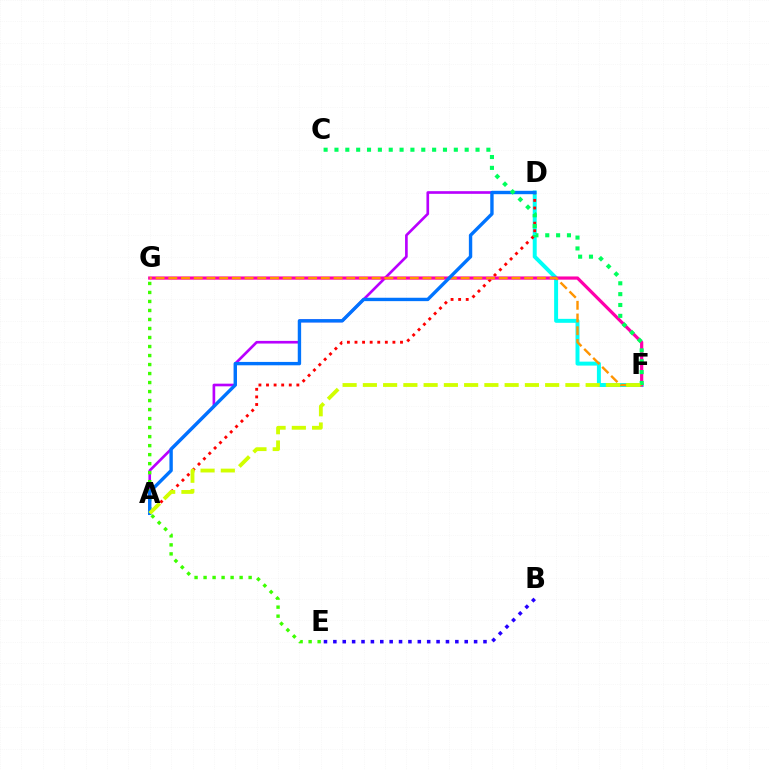{('D', 'F'): [{'color': '#00fff6', 'line_style': 'solid', 'thickness': 2.85}], ('A', 'D'): [{'color': '#b900ff', 'line_style': 'solid', 'thickness': 1.91}, {'color': '#ff0000', 'line_style': 'dotted', 'thickness': 2.06}, {'color': '#0074ff', 'line_style': 'solid', 'thickness': 2.43}], ('B', 'E'): [{'color': '#2500ff', 'line_style': 'dotted', 'thickness': 2.55}], ('F', 'G'): [{'color': '#ff00ac', 'line_style': 'solid', 'thickness': 2.31}, {'color': '#ff9400', 'line_style': 'dashed', 'thickness': 1.73}], ('E', 'G'): [{'color': '#3dff00', 'line_style': 'dotted', 'thickness': 2.45}], ('C', 'F'): [{'color': '#00ff5c', 'line_style': 'dotted', 'thickness': 2.95}], ('A', 'F'): [{'color': '#d1ff00', 'line_style': 'dashed', 'thickness': 2.75}]}